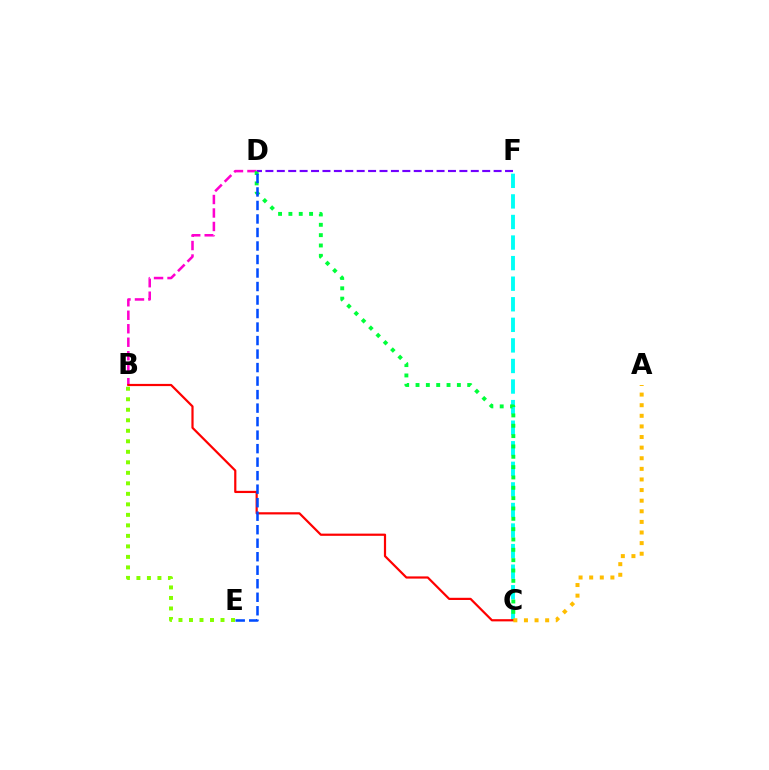{('C', 'F'): [{'color': '#00fff6', 'line_style': 'dashed', 'thickness': 2.79}], ('B', 'D'): [{'color': '#ff00cf', 'line_style': 'dashed', 'thickness': 1.83}], ('B', 'E'): [{'color': '#84ff00', 'line_style': 'dotted', 'thickness': 2.86}], ('B', 'C'): [{'color': '#ff0000', 'line_style': 'solid', 'thickness': 1.58}], ('C', 'D'): [{'color': '#00ff39', 'line_style': 'dotted', 'thickness': 2.81}], ('D', 'E'): [{'color': '#004bff', 'line_style': 'dashed', 'thickness': 1.84}], ('D', 'F'): [{'color': '#7200ff', 'line_style': 'dashed', 'thickness': 1.55}], ('A', 'C'): [{'color': '#ffbd00', 'line_style': 'dotted', 'thickness': 2.88}]}